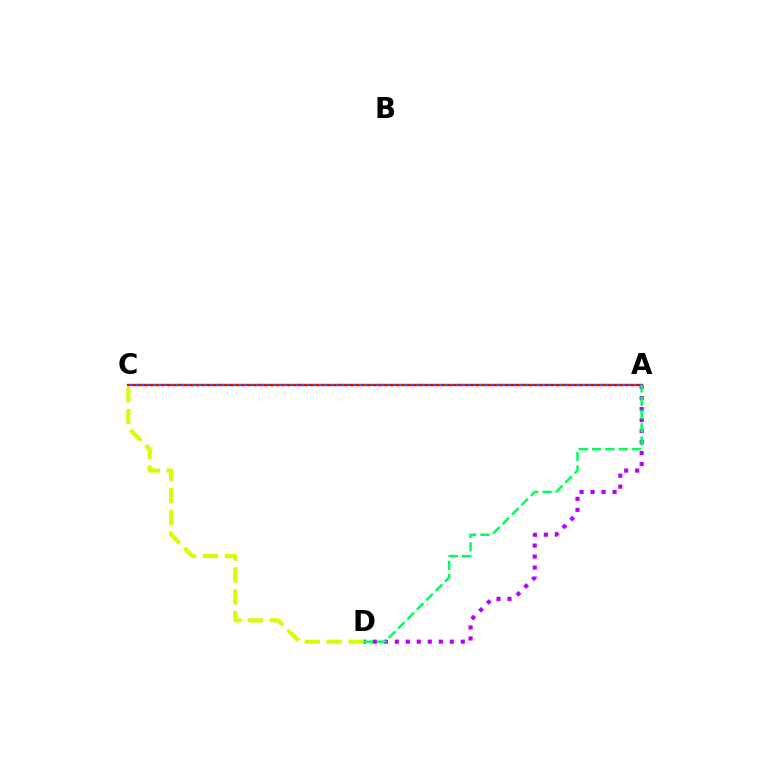{('A', 'C'): [{'color': '#ff0000', 'line_style': 'solid', 'thickness': 1.69}, {'color': '#0074ff', 'line_style': 'dotted', 'thickness': 1.56}], ('A', 'D'): [{'color': '#b900ff', 'line_style': 'dotted', 'thickness': 2.99}, {'color': '#00ff5c', 'line_style': 'dashed', 'thickness': 1.81}], ('C', 'D'): [{'color': '#d1ff00', 'line_style': 'dashed', 'thickness': 2.97}]}